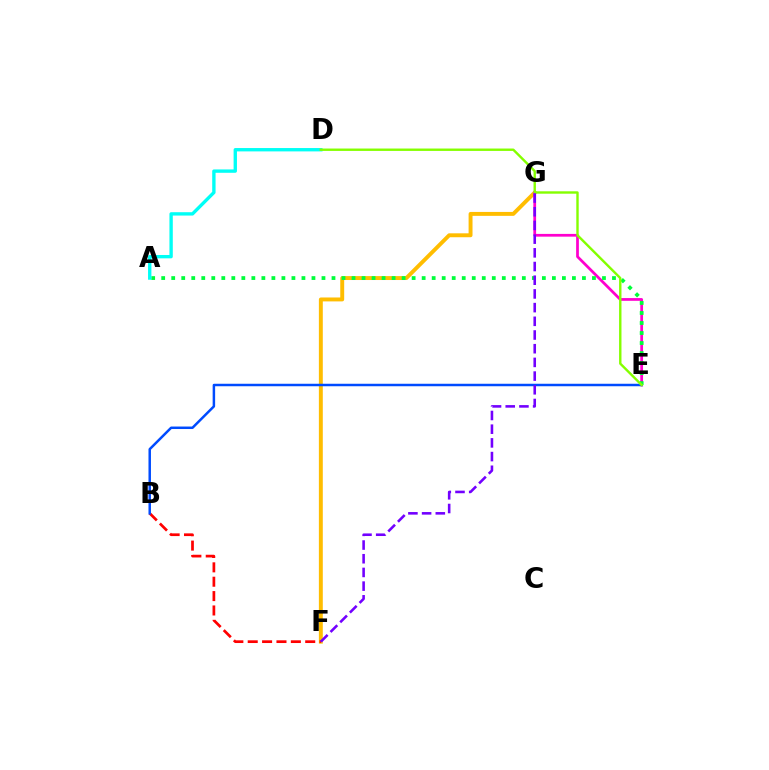{('F', 'G'): [{'color': '#ffbd00', 'line_style': 'solid', 'thickness': 2.82}, {'color': '#7200ff', 'line_style': 'dashed', 'thickness': 1.86}], ('E', 'G'): [{'color': '#ff00cf', 'line_style': 'solid', 'thickness': 1.98}], ('B', 'F'): [{'color': '#ff0000', 'line_style': 'dashed', 'thickness': 1.95}], ('B', 'E'): [{'color': '#004bff', 'line_style': 'solid', 'thickness': 1.79}], ('A', 'E'): [{'color': '#00ff39', 'line_style': 'dotted', 'thickness': 2.72}], ('A', 'D'): [{'color': '#00fff6', 'line_style': 'solid', 'thickness': 2.42}], ('D', 'E'): [{'color': '#84ff00', 'line_style': 'solid', 'thickness': 1.73}]}